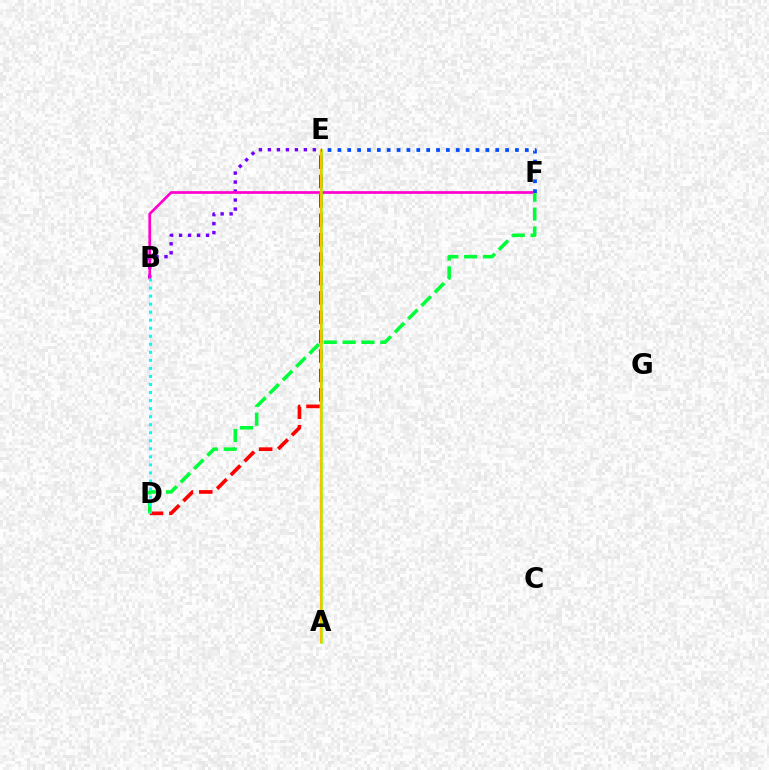{('D', 'E'): [{'color': '#ff0000', 'line_style': 'dashed', 'thickness': 2.63}], ('B', 'E'): [{'color': '#7200ff', 'line_style': 'dotted', 'thickness': 2.44}], ('B', 'F'): [{'color': '#ff00cf', 'line_style': 'solid', 'thickness': 1.95}], ('D', 'F'): [{'color': '#00ff39', 'line_style': 'dashed', 'thickness': 2.56}], ('A', 'E'): [{'color': '#84ff00', 'line_style': 'solid', 'thickness': 1.82}, {'color': '#ffbd00', 'line_style': 'solid', 'thickness': 1.65}], ('B', 'D'): [{'color': '#00fff6', 'line_style': 'dotted', 'thickness': 2.18}], ('E', 'F'): [{'color': '#004bff', 'line_style': 'dotted', 'thickness': 2.68}]}